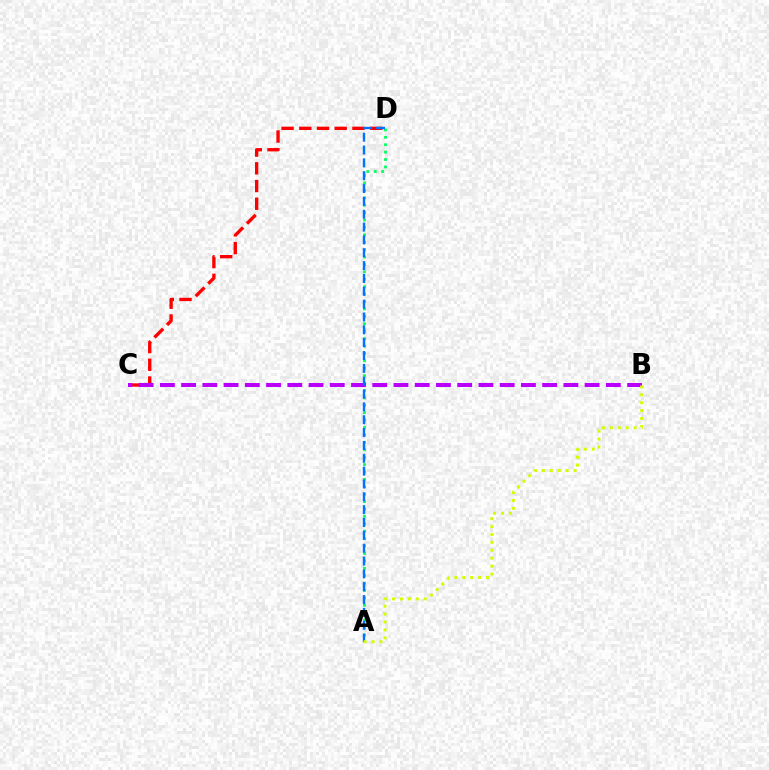{('A', 'D'): [{'color': '#00ff5c', 'line_style': 'dotted', 'thickness': 2.01}, {'color': '#0074ff', 'line_style': 'dashed', 'thickness': 1.74}], ('C', 'D'): [{'color': '#ff0000', 'line_style': 'dashed', 'thickness': 2.41}], ('B', 'C'): [{'color': '#b900ff', 'line_style': 'dashed', 'thickness': 2.89}], ('A', 'B'): [{'color': '#d1ff00', 'line_style': 'dotted', 'thickness': 2.15}]}